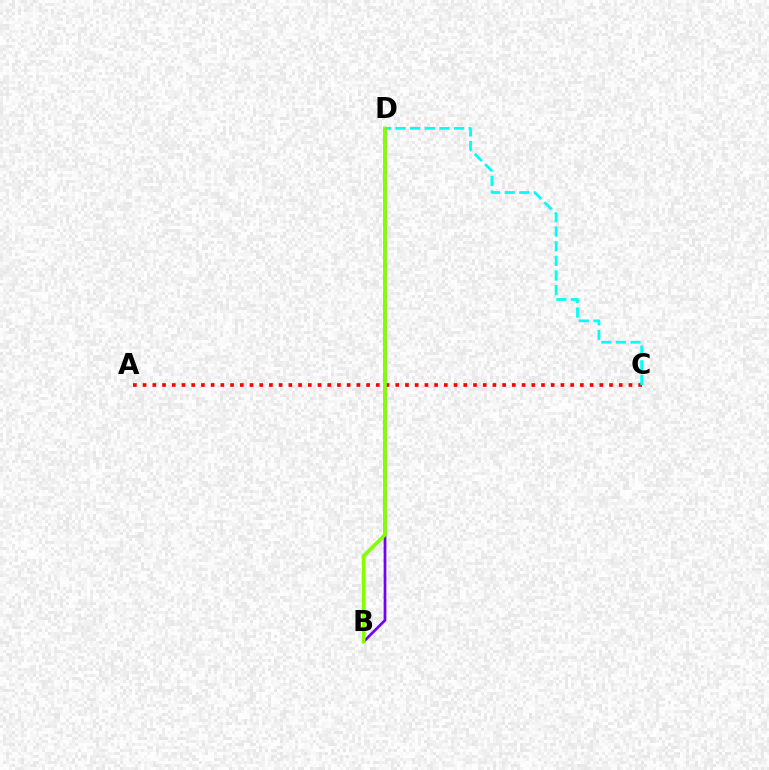{('A', 'C'): [{'color': '#ff0000', 'line_style': 'dotted', 'thickness': 2.64}], ('C', 'D'): [{'color': '#00fff6', 'line_style': 'dashed', 'thickness': 1.99}], ('B', 'D'): [{'color': '#7200ff', 'line_style': 'solid', 'thickness': 1.96}, {'color': '#84ff00', 'line_style': 'solid', 'thickness': 2.63}]}